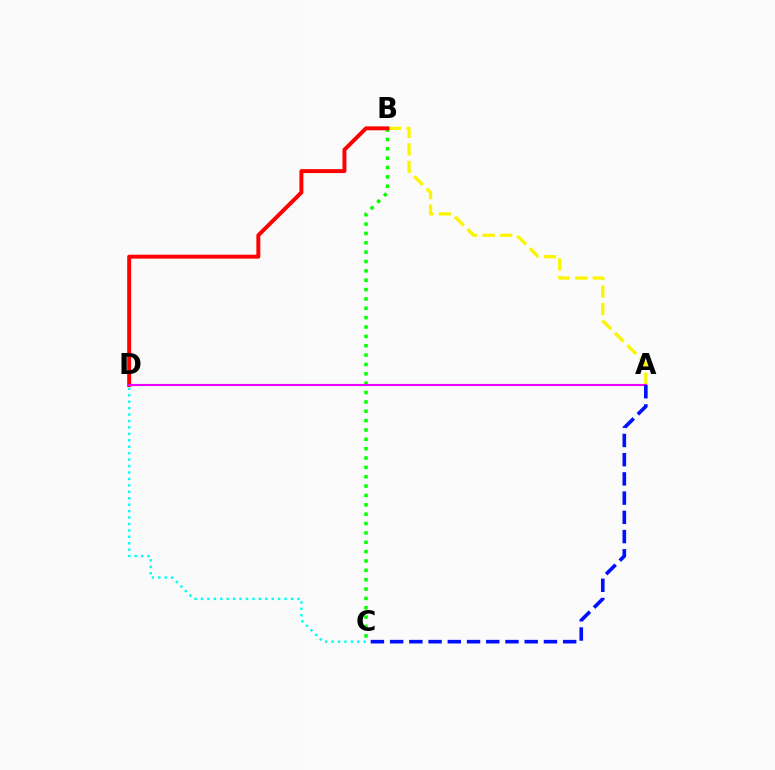{('B', 'C'): [{'color': '#08ff00', 'line_style': 'dotted', 'thickness': 2.54}], ('A', 'B'): [{'color': '#fcf500', 'line_style': 'dashed', 'thickness': 2.38}], ('C', 'D'): [{'color': '#00fff6', 'line_style': 'dotted', 'thickness': 1.75}], ('B', 'D'): [{'color': '#ff0000', 'line_style': 'solid', 'thickness': 2.83}], ('A', 'D'): [{'color': '#ee00ff', 'line_style': 'solid', 'thickness': 1.53}], ('A', 'C'): [{'color': '#0010ff', 'line_style': 'dashed', 'thickness': 2.61}]}